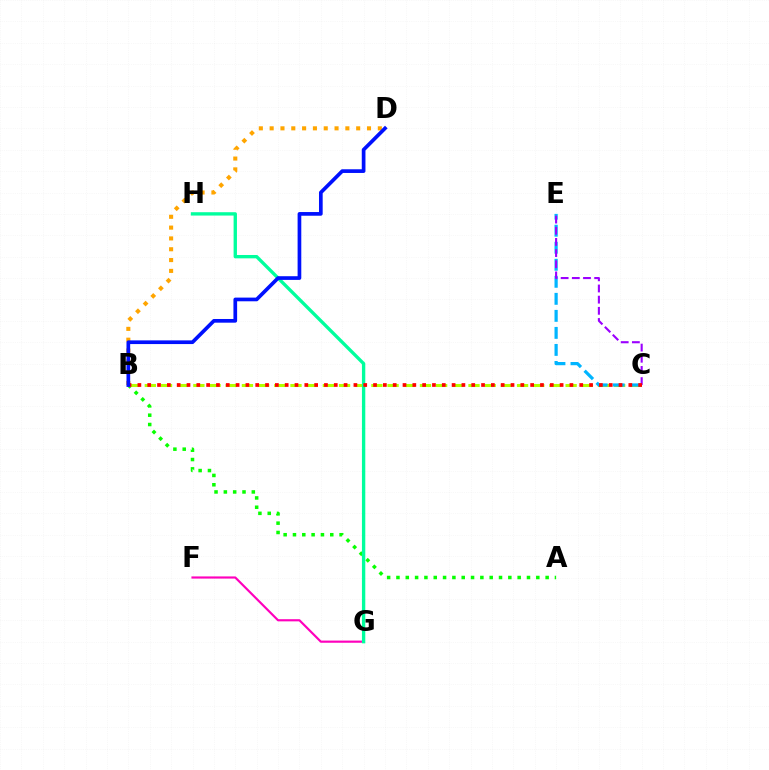{('F', 'G'): [{'color': '#ff00bd', 'line_style': 'solid', 'thickness': 1.56}], ('A', 'B'): [{'color': '#08ff00', 'line_style': 'dotted', 'thickness': 2.53}], ('B', 'C'): [{'color': '#b3ff00', 'line_style': 'dashed', 'thickness': 2.2}, {'color': '#ff0000', 'line_style': 'dotted', 'thickness': 2.67}], ('B', 'D'): [{'color': '#ffa500', 'line_style': 'dotted', 'thickness': 2.94}, {'color': '#0010ff', 'line_style': 'solid', 'thickness': 2.66}], ('C', 'E'): [{'color': '#00b5ff', 'line_style': 'dashed', 'thickness': 2.31}, {'color': '#9b00ff', 'line_style': 'dashed', 'thickness': 1.52}], ('G', 'H'): [{'color': '#00ff9d', 'line_style': 'solid', 'thickness': 2.41}]}